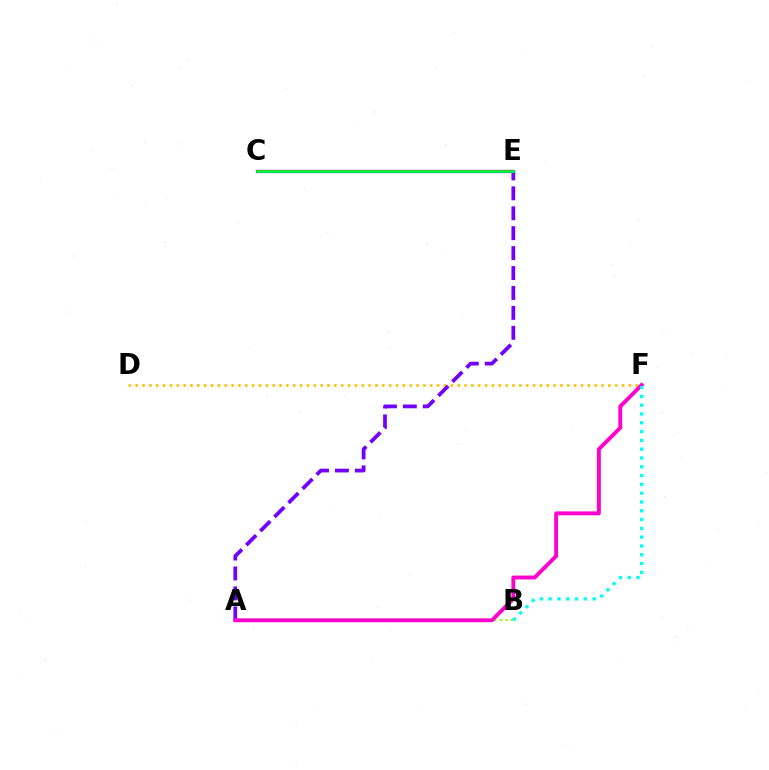{('D', 'F'): [{'color': '#ffbd00', 'line_style': 'dotted', 'thickness': 1.86}], ('A', 'E'): [{'color': '#7200ff', 'line_style': 'dashed', 'thickness': 2.71}], ('A', 'B'): [{'color': '#84ff00', 'line_style': 'dotted', 'thickness': 1.51}], ('C', 'E'): [{'color': '#004bff', 'line_style': 'solid', 'thickness': 2.3}, {'color': '#ff0000', 'line_style': 'solid', 'thickness': 1.55}, {'color': '#00ff39', 'line_style': 'solid', 'thickness': 1.85}], ('A', 'F'): [{'color': '#ff00cf', 'line_style': 'solid', 'thickness': 2.79}], ('B', 'F'): [{'color': '#00fff6', 'line_style': 'dotted', 'thickness': 2.39}]}